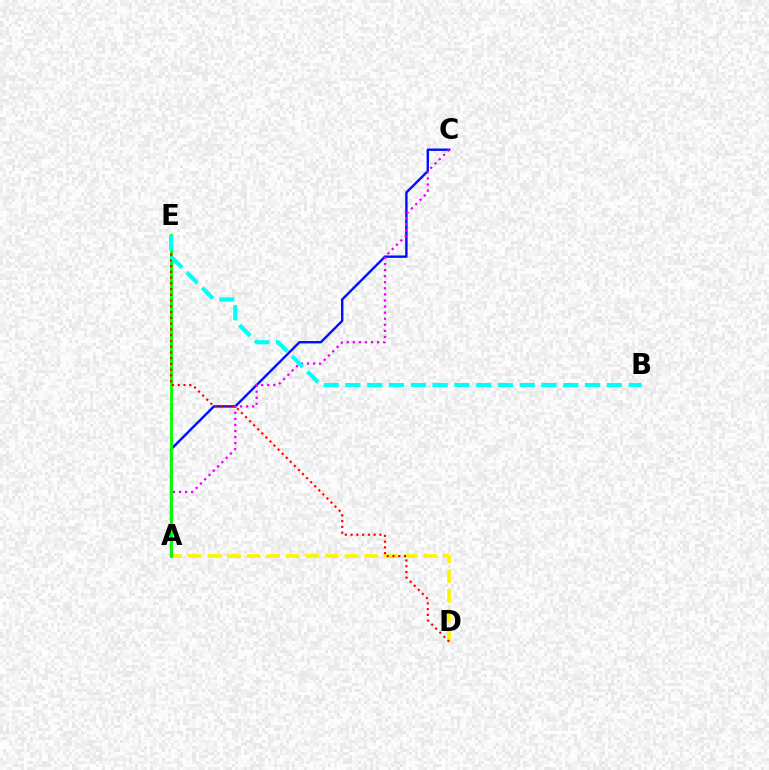{('A', 'D'): [{'color': '#fcf500', 'line_style': 'dashed', 'thickness': 2.66}], ('A', 'C'): [{'color': '#0010ff', 'line_style': 'solid', 'thickness': 1.73}, {'color': '#ee00ff', 'line_style': 'dotted', 'thickness': 1.65}], ('A', 'E'): [{'color': '#08ff00', 'line_style': 'solid', 'thickness': 2.07}], ('D', 'E'): [{'color': '#ff0000', 'line_style': 'dotted', 'thickness': 1.56}], ('B', 'E'): [{'color': '#00fff6', 'line_style': 'dashed', 'thickness': 2.96}]}